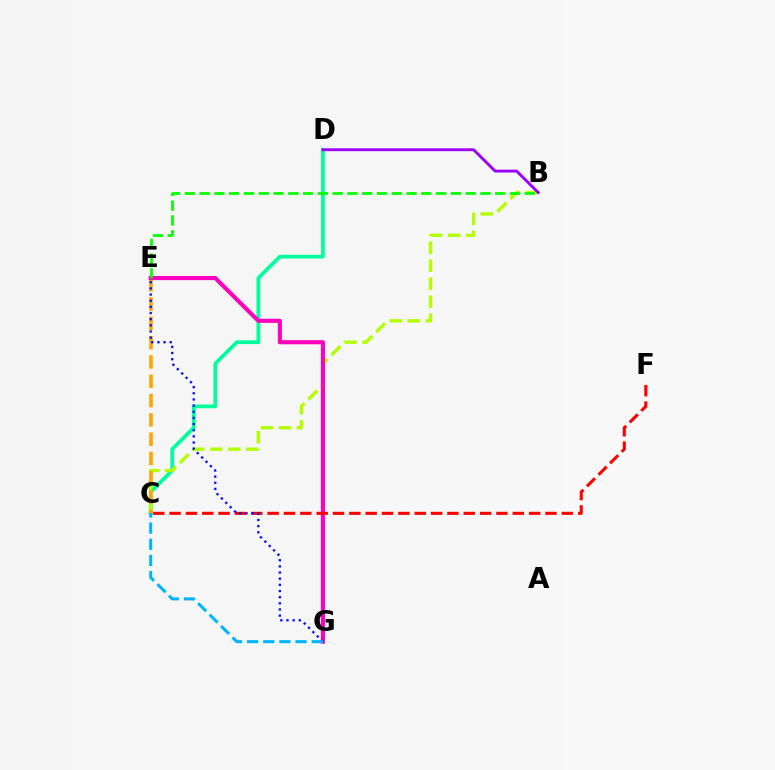{('C', 'D'): [{'color': '#00ff9d', 'line_style': 'solid', 'thickness': 2.69}], ('B', 'C'): [{'color': '#b3ff00', 'line_style': 'dashed', 'thickness': 2.44}], ('C', 'E'): [{'color': '#ffa500', 'line_style': 'dashed', 'thickness': 2.62}], ('B', 'D'): [{'color': '#9b00ff', 'line_style': 'solid', 'thickness': 2.07}], ('E', 'G'): [{'color': '#ff00bd', 'line_style': 'solid', 'thickness': 2.95}, {'color': '#0010ff', 'line_style': 'dotted', 'thickness': 1.67}], ('C', 'F'): [{'color': '#ff0000', 'line_style': 'dashed', 'thickness': 2.22}], ('B', 'E'): [{'color': '#08ff00', 'line_style': 'dashed', 'thickness': 2.01}], ('C', 'G'): [{'color': '#00b5ff', 'line_style': 'dashed', 'thickness': 2.2}]}